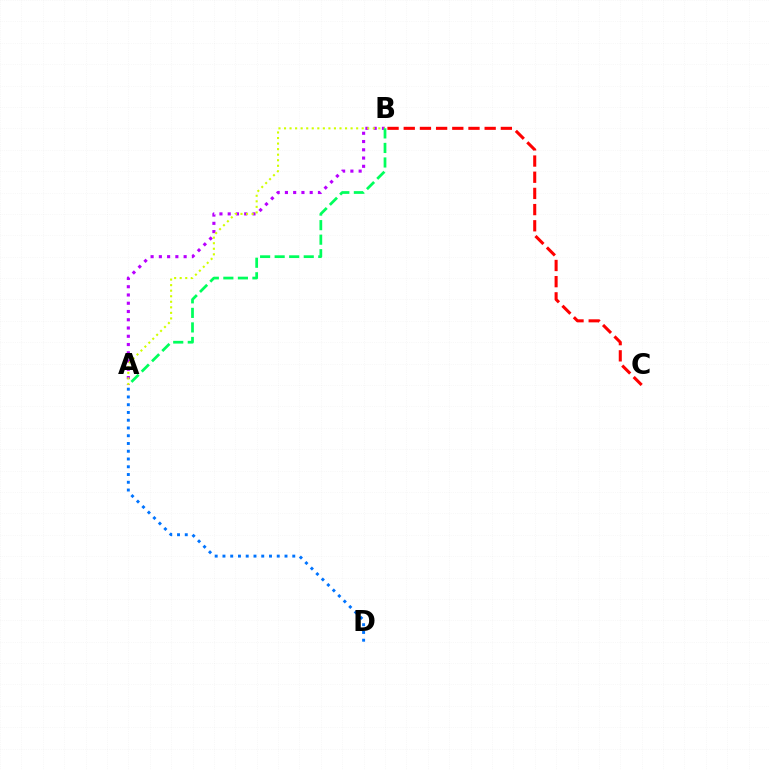{('B', 'C'): [{'color': '#ff0000', 'line_style': 'dashed', 'thickness': 2.2}], ('A', 'D'): [{'color': '#0074ff', 'line_style': 'dotted', 'thickness': 2.11}], ('A', 'B'): [{'color': '#b900ff', 'line_style': 'dotted', 'thickness': 2.24}, {'color': '#d1ff00', 'line_style': 'dotted', 'thickness': 1.51}, {'color': '#00ff5c', 'line_style': 'dashed', 'thickness': 1.98}]}